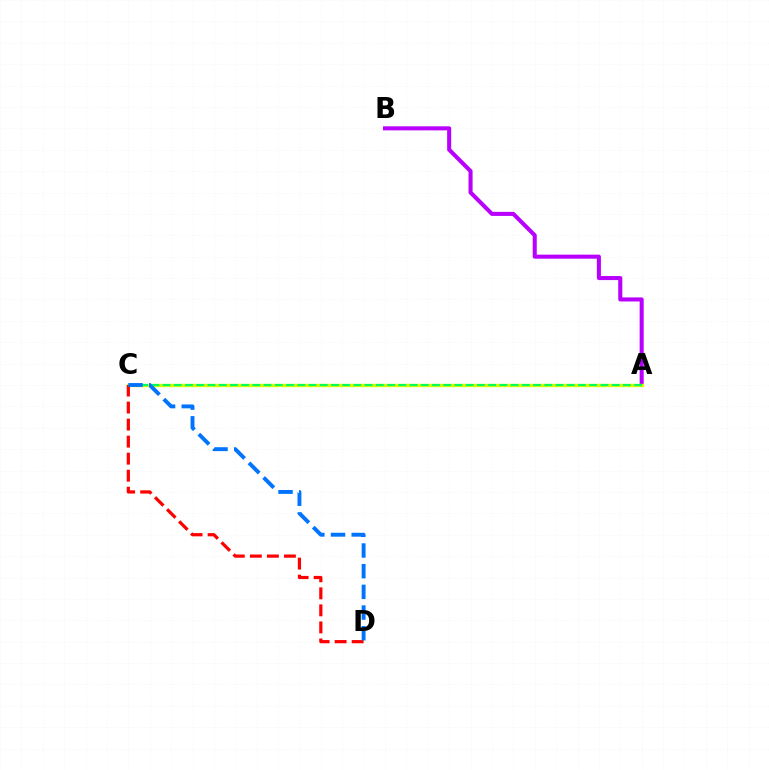{('A', 'B'): [{'color': '#b900ff', 'line_style': 'solid', 'thickness': 2.92}], ('A', 'C'): [{'color': '#d1ff00', 'line_style': 'solid', 'thickness': 2.42}, {'color': '#00ff5c', 'line_style': 'dashed', 'thickness': 1.53}], ('C', 'D'): [{'color': '#ff0000', 'line_style': 'dashed', 'thickness': 2.31}, {'color': '#0074ff', 'line_style': 'dashed', 'thickness': 2.81}]}